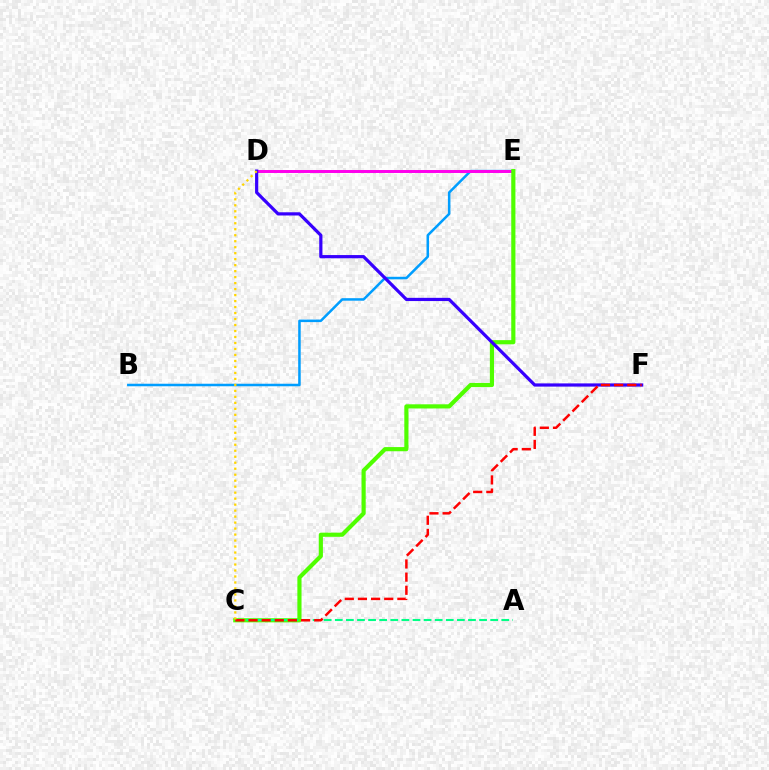{('B', 'E'): [{'color': '#009eff', 'line_style': 'solid', 'thickness': 1.82}], ('D', 'E'): [{'color': '#ff00ed', 'line_style': 'solid', 'thickness': 2.14}], ('C', 'E'): [{'color': '#4fff00', 'line_style': 'solid', 'thickness': 2.99}], ('A', 'C'): [{'color': '#00ff86', 'line_style': 'dashed', 'thickness': 1.51}], ('D', 'F'): [{'color': '#3700ff', 'line_style': 'solid', 'thickness': 2.31}], ('C', 'F'): [{'color': '#ff0000', 'line_style': 'dashed', 'thickness': 1.79}], ('C', 'D'): [{'color': '#ffd500', 'line_style': 'dotted', 'thickness': 1.63}]}